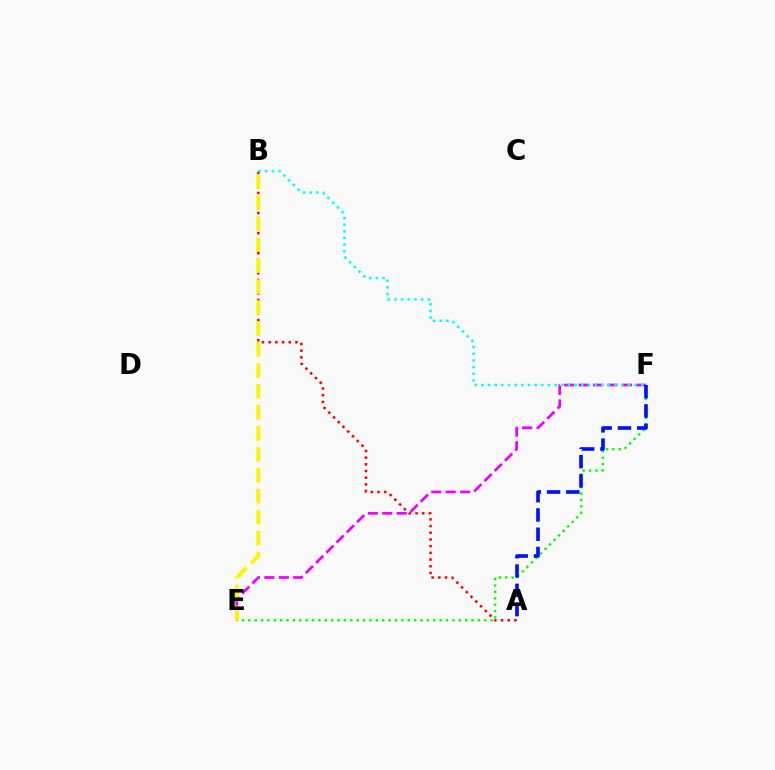{('E', 'F'): [{'color': '#ee00ff', 'line_style': 'dashed', 'thickness': 1.96}, {'color': '#08ff00', 'line_style': 'dotted', 'thickness': 1.73}], ('A', 'B'): [{'color': '#ff0000', 'line_style': 'dotted', 'thickness': 1.82}], ('B', 'F'): [{'color': '#00fff6', 'line_style': 'dotted', 'thickness': 1.81}], ('B', 'E'): [{'color': '#fcf500', 'line_style': 'dashed', 'thickness': 2.85}], ('A', 'F'): [{'color': '#0010ff', 'line_style': 'dashed', 'thickness': 2.62}]}